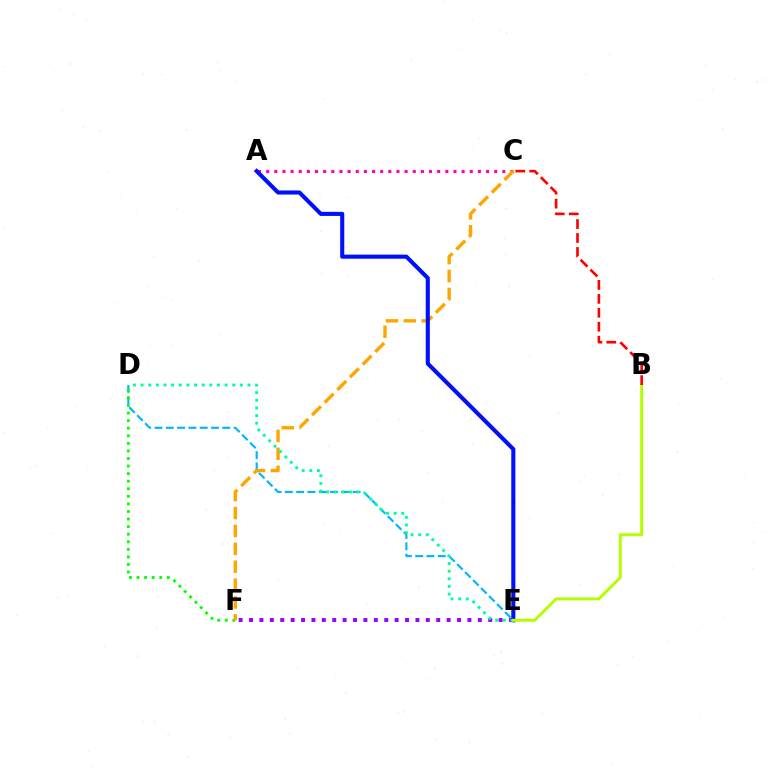{('D', 'E'): [{'color': '#00b5ff', 'line_style': 'dashed', 'thickness': 1.53}, {'color': '#00ff9d', 'line_style': 'dotted', 'thickness': 2.08}], ('D', 'F'): [{'color': '#08ff00', 'line_style': 'dotted', 'thickness': 2.06}], ('A', 'C'): [{'color': '#ff00bd', 'line_style': 'dotted', 'thickness': 2.21}], ('E', 'F'): [{'color': '#9b00ff', 'line_style': 'dotted', 'thickness': 2.83}], ('C', 'F'): [{'color': '#ffa500', 'line_style': 'dashed', 'thickness': 2.43}], ('A', 'E'): [{'color': '#0010ff', 'line_style': 'solid', 'thickness': 2.94}], ('B', 'E'): [{'color': '#b3ff00', 'line_style': 'solid', 'thickness': 2.13}], ('B', 'C'): [{'color': '#ff0000', 'line_style': 'dashed', 'thickness': 1.89}]}